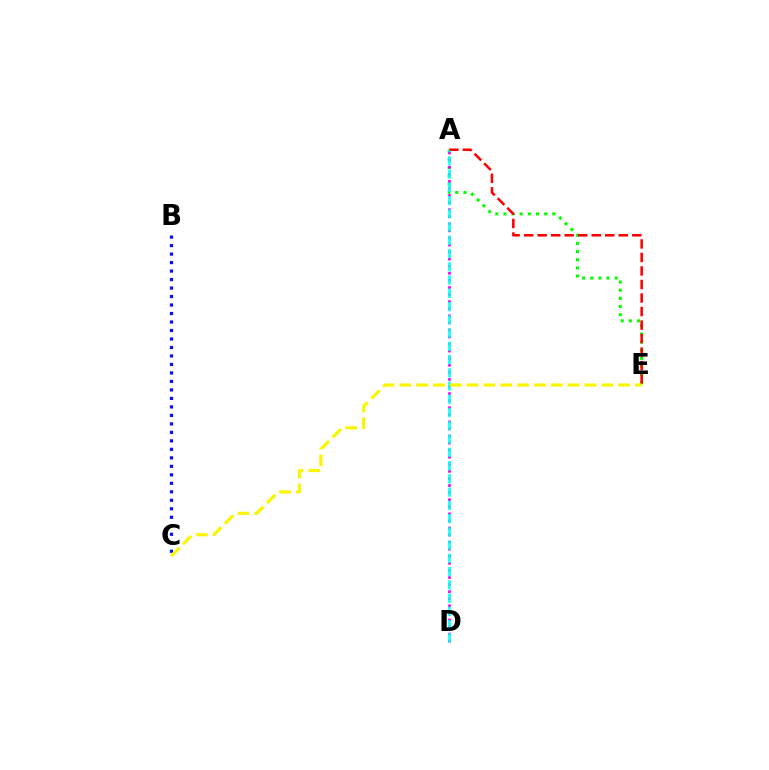{('A', 'E'): [{'color': '#08ff00', 'line_style': 'dotted', 'thickness': 2.21}, {'color': '#ff0000', 'line_style': 'dashed', 'thickness': 1.84}], ('A', 'D'): [{'color': '#ee00ff', 'line_style': 'dotted', 'thickness': 1.92}, {'color': '#00fff6', 'line_style': 'dashed', 'thickness': 1.8}], ('B', 'C'): [{'color': '#0010ff', 'line_style': 'dotted', 'thickness': 2.31}], ('C', 'E'): [{'color': '#fcf500', 'line_style': 'dashed', 'thickness': 2.29}]}